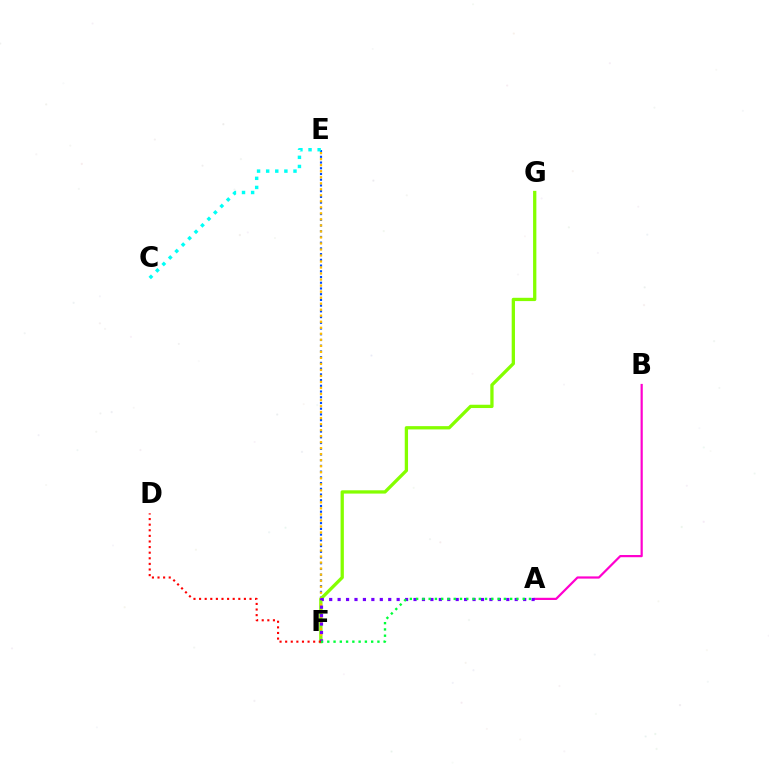{('E', 'F'): [{'color': '#004bff', 'line_style': 'dotted', 'thickness': 1.56}, {'color': '#ffbd00', 'line_style': 'dotted', 'thickness': 1.64}], ('F', 'G'): [{'color': '#84ff00', 'line_style': 'solid', 'thickness': 2.37}], ('A', 'B'): [{'color': '#ff00cf', 'line_style': 'solid', 'thickness': 1.59}], ('C', 'E'): [{'color': '#00fff6', 'line_style': 'dotted', 'thickness': 2.47}], ('A', 'F'): [{'color': '#7200ff', 'line_style': 'dotted', 'thickness': 2.29}, {'color': '#00ff39', 'line_style': 'dotted', 'thickness': 1.7}], ('D', 'F'): [{'color': '#ff0000', 'line_style': 'dotted', 'thickness': 1.52}]}